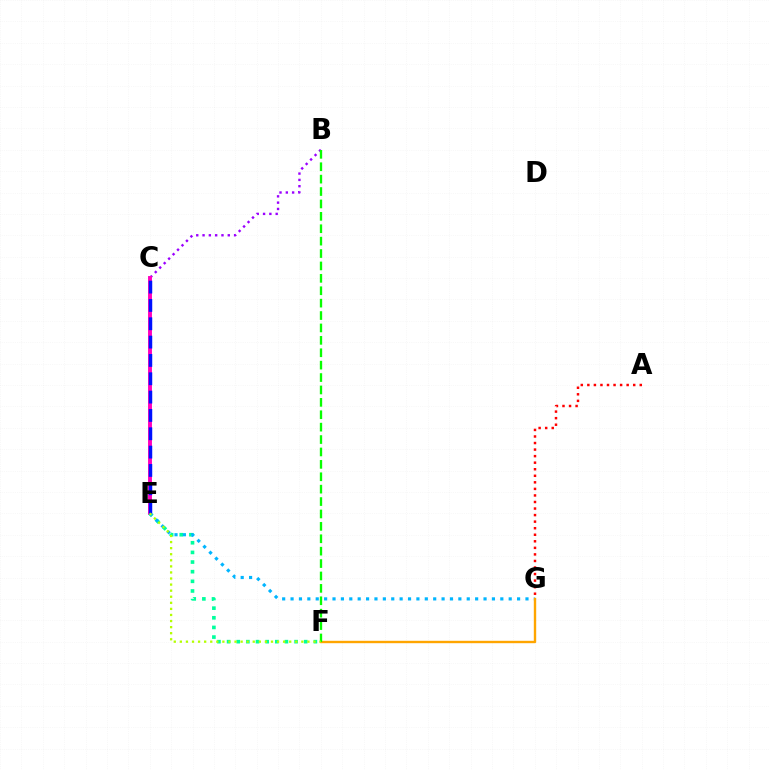{('B', 'C'): [{'color': '#9b00ff', 'line_style': 'dotted', 'thickness': 1.71}], ('C', 'E'): [{'color': '#ff00bd', 'line_style': 'solid', 'thickness': 2.81}, {'color': '#0010ff', 'line_style': 'dashed', 'thickness': 2.49}], ('E', 'F'): [{'color': '#00ff9d', 'line_style': 'dotted', 'thickness': 2.62}, {'color': '#b3ff00', 'line_style': 'dotted', 'thickness': 1.65}], ('E', 'G'): [{'color': '#00b5ff', 'line_style': 'dotted', 'thickness': 2.28}], ('F', 'G'): [{'color': '#ffa500', 'line_style': 'solid', 'thickness': 1.72}], ('A', 'G'): [{'color': '#ff0000', 'line_style': 'dotted', 'thickness': 1.78}], ('B', 'F'): [{'color': '#08ff00', 'line_style': 'dashed', 'thickness': 1.68}]}